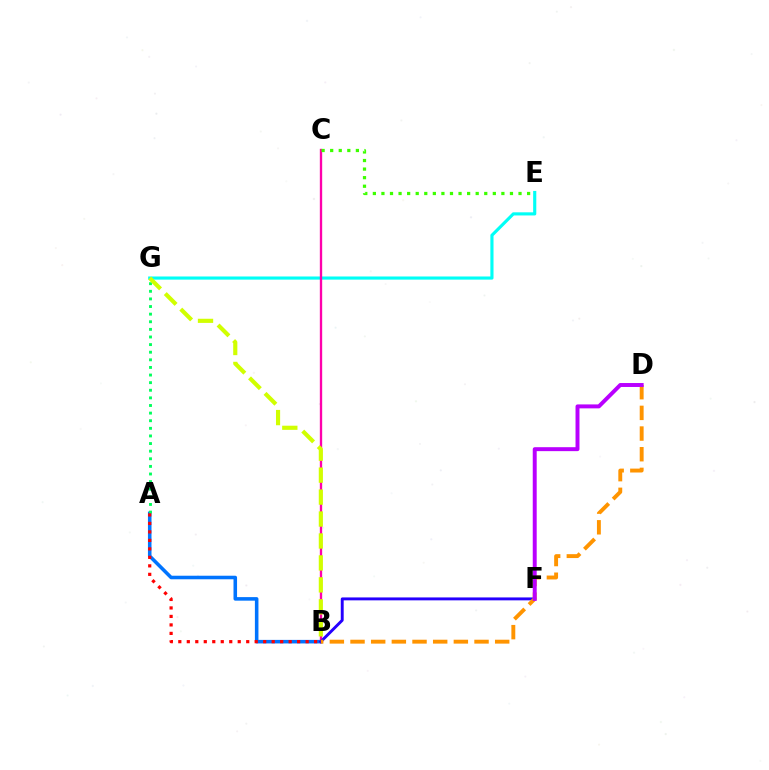{('E', 'G'): [{'color': '#00fff6', 'line_style': 'solid', 'thickness': 2.26}], ('A', 'B'): [{'color': '#0074ff', 'line_style': 'solid', 'thickness': 2.56}, {'color': '#ff0000', 'line_style': 'dotted', 'thickness': 2.31}], ('B', 'C'): [{'color': '#ff00ac', 'line_style': 'solid', 'thickness': 1.69}], ('A', 'G'): [{'color': '#00ff5c', 'line_style': 'dotted', 'thickness': 2.07}], ('B', 'F'): [{'color': '#2500ff', 'line_style': 'solid', 'thickness': 2.1}], ('B', 'G'): [{'color': '#d1ff00', 'line_style': 'dashed', 'thickness': 2.98}], ('B', 'D'): [{'color': '#ff9400', 'line_style': 'dashed', 'thickness': 2.81}], ('D', 'F'): [{'color': '#b900ff', 'line_style': 'solid', 'thickness': 2.84}], ('C', 'E'): [{'color': '#3dff00', 'line_style': 'dotted', 'thickness': 2.33}]}